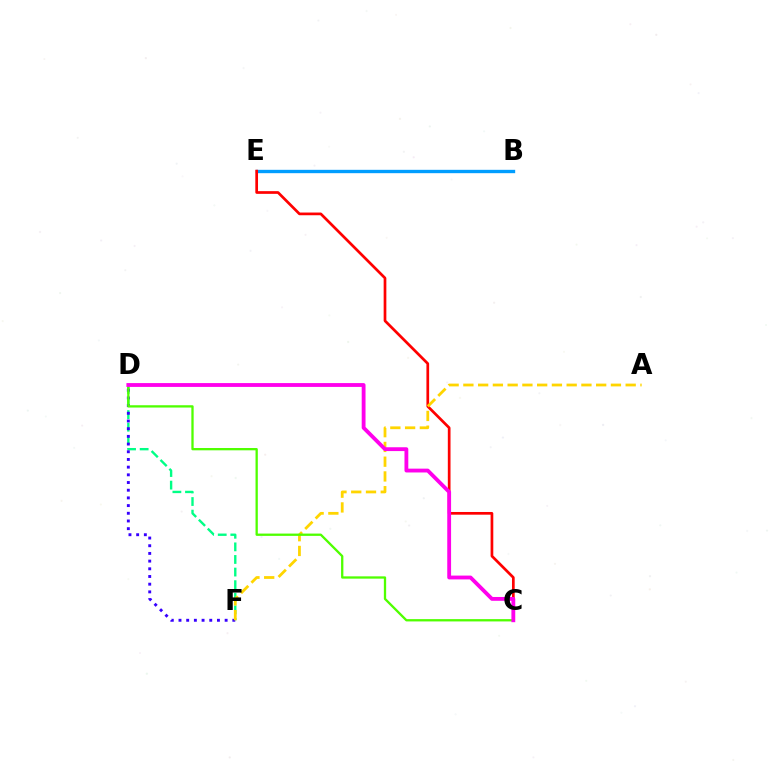{('B', 'E'): [{'color': '#009eff', 'line_style': 'solid', 'thickness': 2.42}], ('C', 'E'): [{'color': '#ff0000', 'line_style': 'solid', 'thickness': 1.95}], ('D', 'F'): [{'color': '#00ff86', 'line_style': 'dashed', 'thickness': 1.71}, {'color': '#3700ff', 'line_style': 'dotted', 'thickness': 2.09}], ('A', 'F'): [{'color': '#ffd500', 'line_style': 'dashed', 'thickness': 2.0}], ('C', 'D'): [{'color': '#4fff00', 'line_style': 'solid', 'thickness': 1.66}, {'color': '#ff00ed', 'line_style': 'solid', 'thickness': 2.75}]}